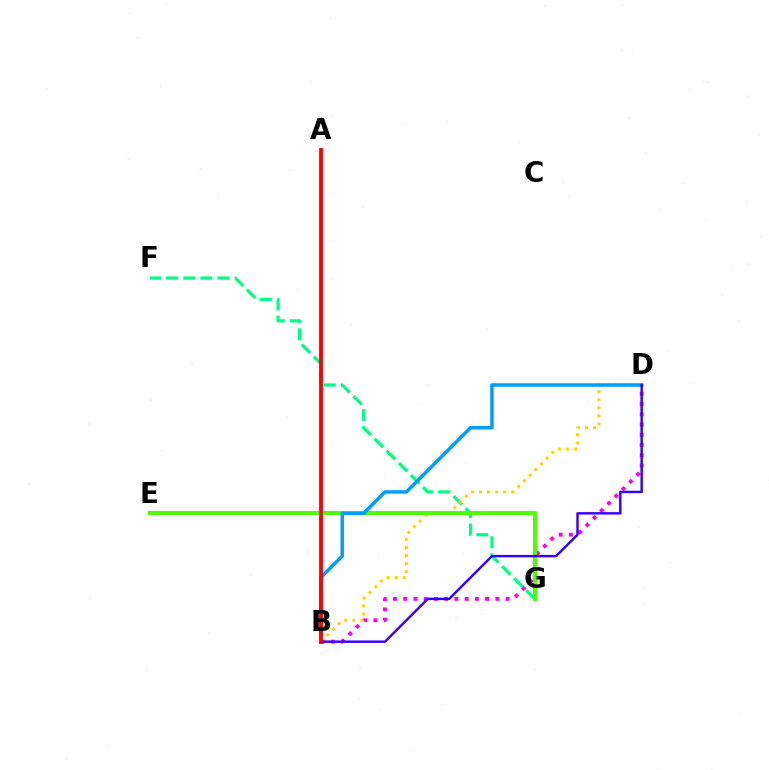{('B', 'D'): [{'color': '#ff00ed', 'line_style': 'dotted', 'thickness': 2.78}, {'color': '#ffd500', 'line_style': 'dotted', 'thickness': 2.19}, {'color': '#009eff', 'line_style': 'solid', 'thickness': 2.52}, {'color': '#3700ff', 'line_style': 'solid', 'thickness': 1.76}], ('F', 'G'): [{'color': '#00ff86', 'line_style': 'dashed', 'thickness': 2.32}], ('E', 'G'): [{'color': '#4fff00', 'line_style': 'solid', 'thickness': 2.9}], ('A', 'B'): [{'color': '#ff0000', 'line_style': 'solid', 'thickness': 2.74}]}